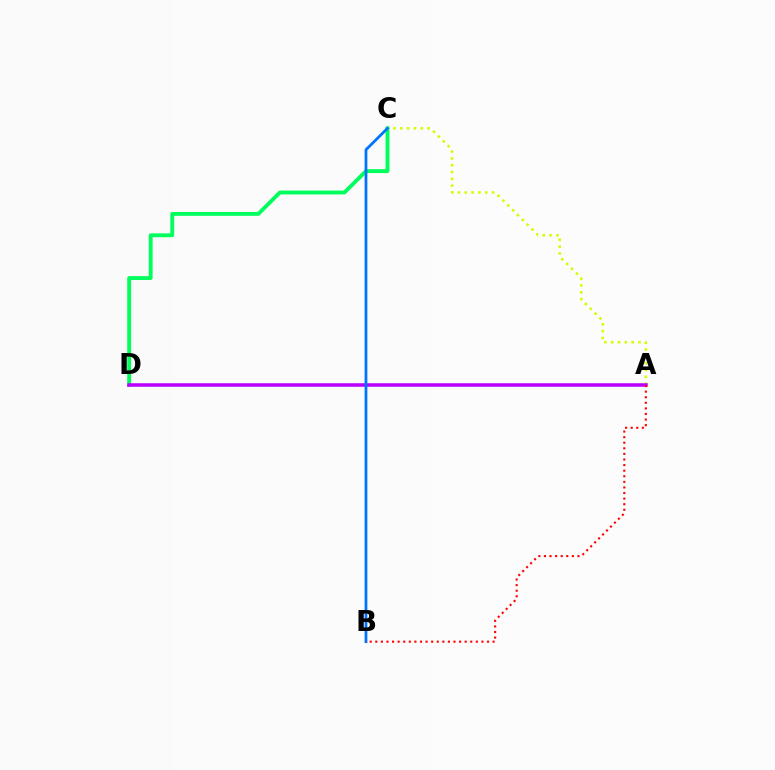{('C', 'D'): [{'color': '#00ff5c', 'line_style': 'solid', 'thickness': 2.78}], ('A', 'C'): [{'color': '#d1ff00', 'line_style': 'dotted', 'thickness': 1.86}], ('A', 'D'): [{'color': '#b900ff', 'line_style': 'solid', 'thickness': 2.54}], ('B', 'C'): [{'color': '#0074ff', 'line_style': 'solid', 'thickness': 1.99}], ('A', 'B'): [{'color': '#ff0000', 'line_style': 'dotted', 'thickness': 1.52}]}